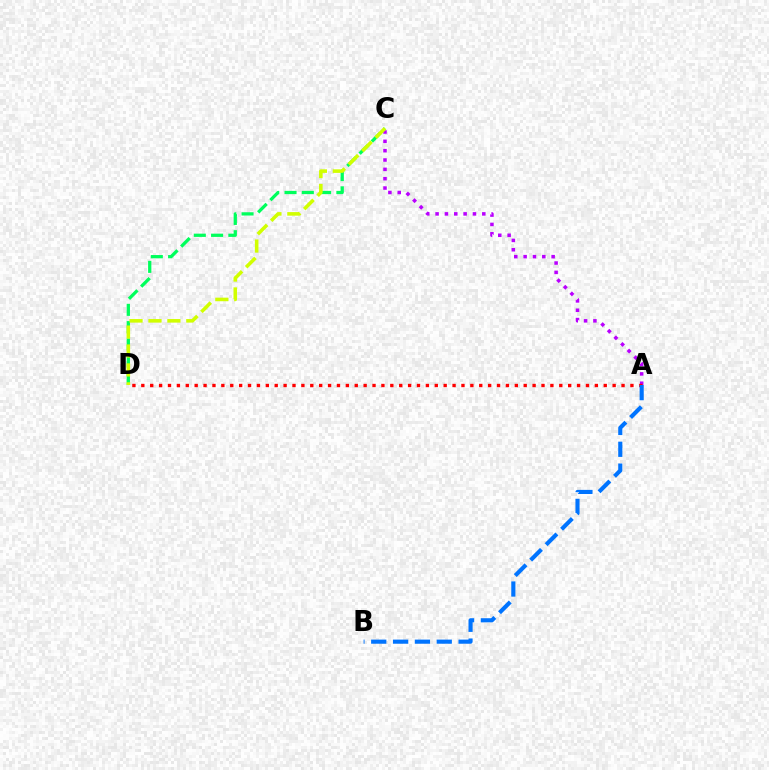{('A', 'C'): [{'color': '#b900ff', 'line_style': 'dotted', 'thickness': 2.54}], ('C', 'D'): [{'color': '#00ff5c', 'line_style': 'dashed', 'thickness': 2.35}, {'color': '#d1ff00', 'line_style': 'dashed', 'thickness': 2.57}], ('A', 'D'): [{'color': '#ff0000', 'line_style': 'dotted', 'thickness': 2.42}], ('A', 'B'): [{'color': '#0074ff', 'line_style': 'dashed', 'thickness': 2.97}]}